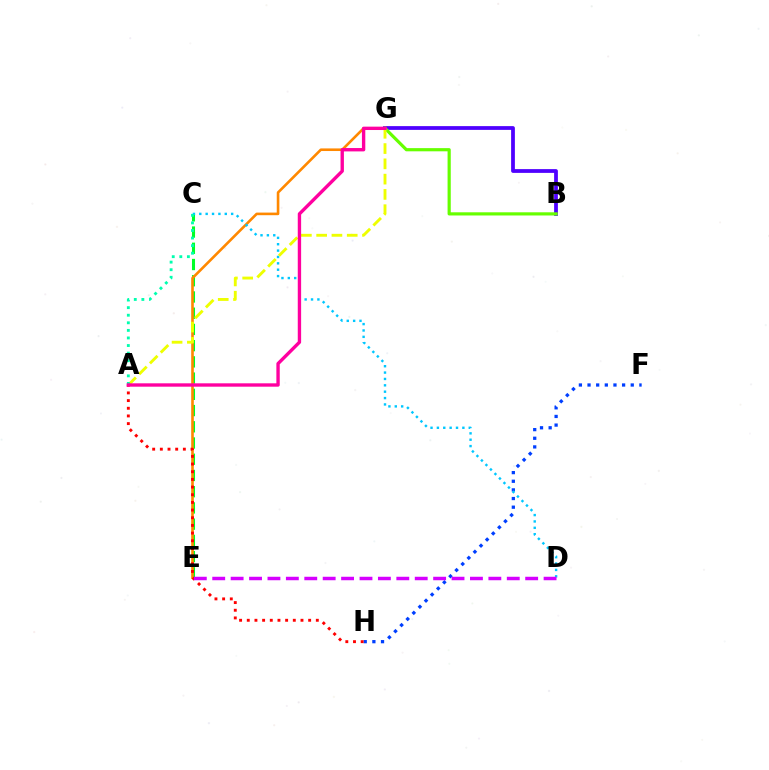{('B', 'G'): [{'color': '#4f00ff', 'line_style': 'solid', 'thickness': 2.71}, {'color': '#66ff00', 'line_style': 'solid', 'thickness': 2.29}], ('C', 'E'): [{'color': '#00ff27', 'line_style': 'dashed', 'thickness': 2.2}], ('E', 'G'): [{'color': '#ff8800', 'line_style': 'solid', 'thickness': 1.88}], ('F', 'H'): [{'color': '#003fff', 'line_style': 'dotted', 'thickness': 2.35}], ('A', 'H'): [{'color': '#ff0000', 'line_style': 'dotted', 'thickness': 2.08}], ('C', 'D'): [{'color': '#00c7ff', 'line_style': 'dotted', 'thickness': 1.73}], ('D', 'E'): [{'color': '#d600ff', 'line_style': 'dashed', 'thickness': 2.5}], ('A', 'G'): [{'color': '#eeff00', 'line_style': 'dashed', 'thickness': 2.08}, {'color': '#ff00a0', 'line_style': 'solid', 'thickness': 2.42}], ('A', 'C'): [{'color': '#00ffaf', 'line_style': 'dotted', 'thickness': 2.06}]}